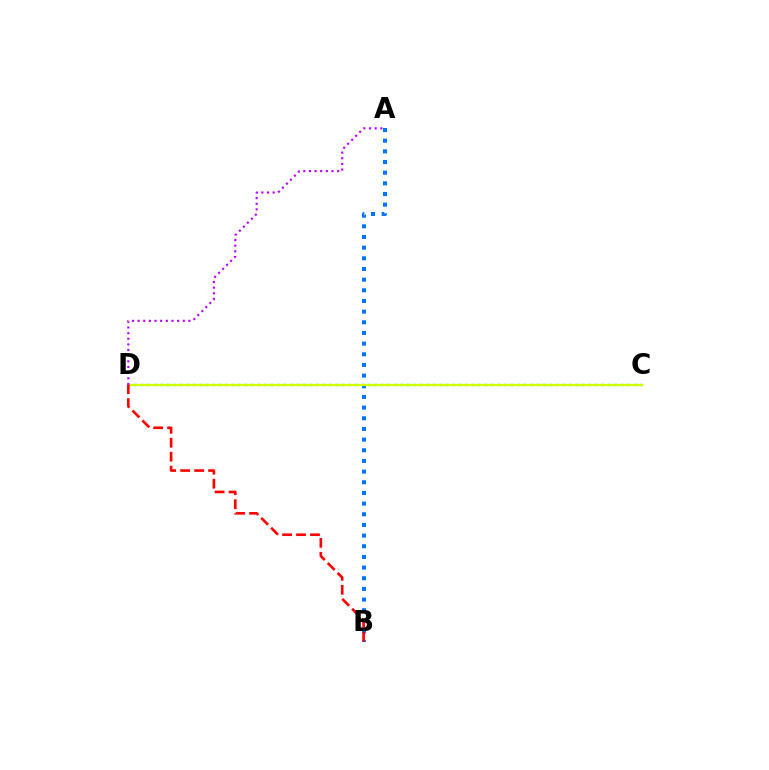{('A', 'B'): [{'color': '#0074ff', 'line_style': 'dotted', 'thickness': 2.9}], ('C', 'D'): [{'color': '#00ff5c', 'line_style': 'dotted', 'thickness': 1.76}, {'color': '#d1ff00', 'line_style': 'solid', 'thickness': 1.65}], ('B', 'D'): [{'color': '#ff0000', 'line_style': 'dashed', 'thickness': 1.9}], ('A', 'D'): [{'color': '#b900ff', 'line_style': 'dotted', 'thickness': 1.53}]}